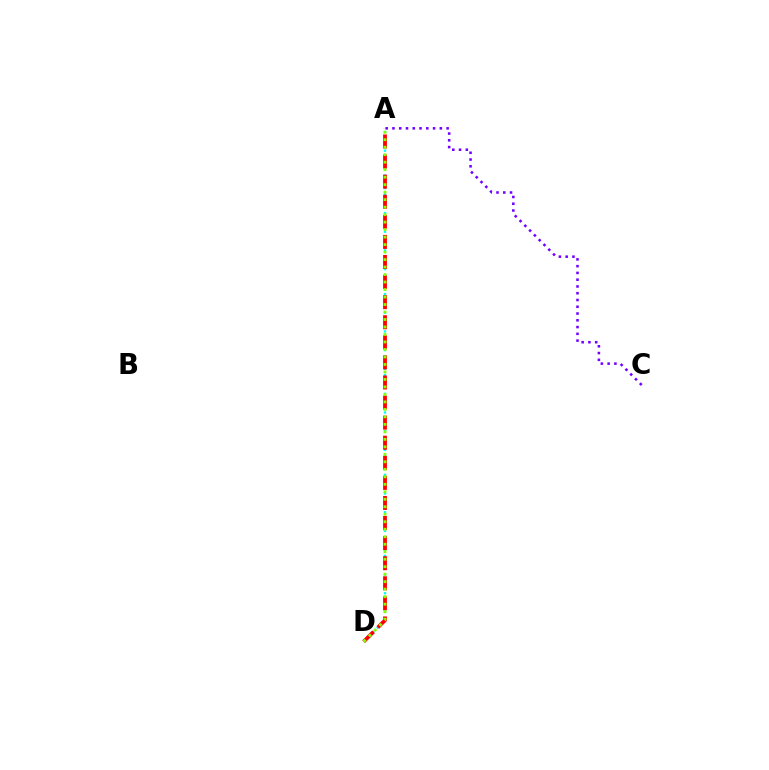{('A', 'D'): [{'color': '#00fff6', 'line_style': 'dotted', 'thickness': 1.69}, {'color': '#ff0000', 'line_style': 'dashed', 'thickness': 2.73}, {'color': '#84ff00', 'line_style': 'dotted', 'thickness': 2.04}], ('A', 'C'): [{'color': '#7200ff', 'line_style': 'dotted', 'thickness': 1.84}]}